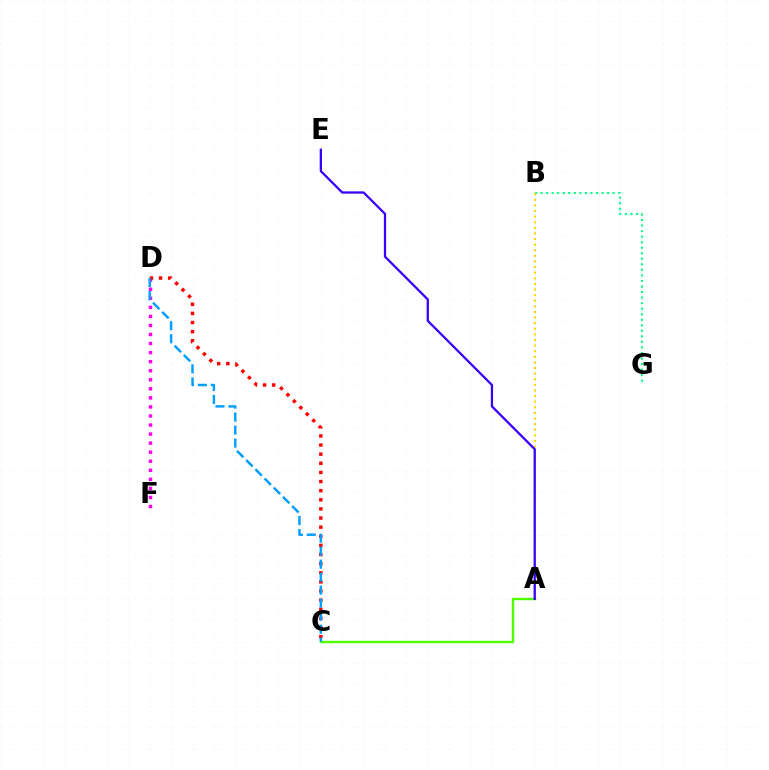{('D', 'F'): [{'color': '#ff00ed', 'line_style': 'dotted', 'thickness': 2.46}], ('C', 'D'): [{'color': '#ff0000', 'line_style': 'dotted', 'thickness': 2.48}, {'color': '#009eff', 'line_style': 'dashed', 'thickness': 1.77}], ('A', 'C'): [{'color': '#4fff00', 'line_style': 'solid', 'thickness': 1.73}], ('B', 'G'): [{'color': '#00ff86', 'line_style': 'dotted', 'thickness': 1.51}], ('A', 'B'): [{'color': '#ffd500', 'line_style': 'dotted', 'thickness': 1.52}], ('A', 'E'): [{'color': '#3700ff', 'line_style': 'solid', 'thickness': 1.63}]}